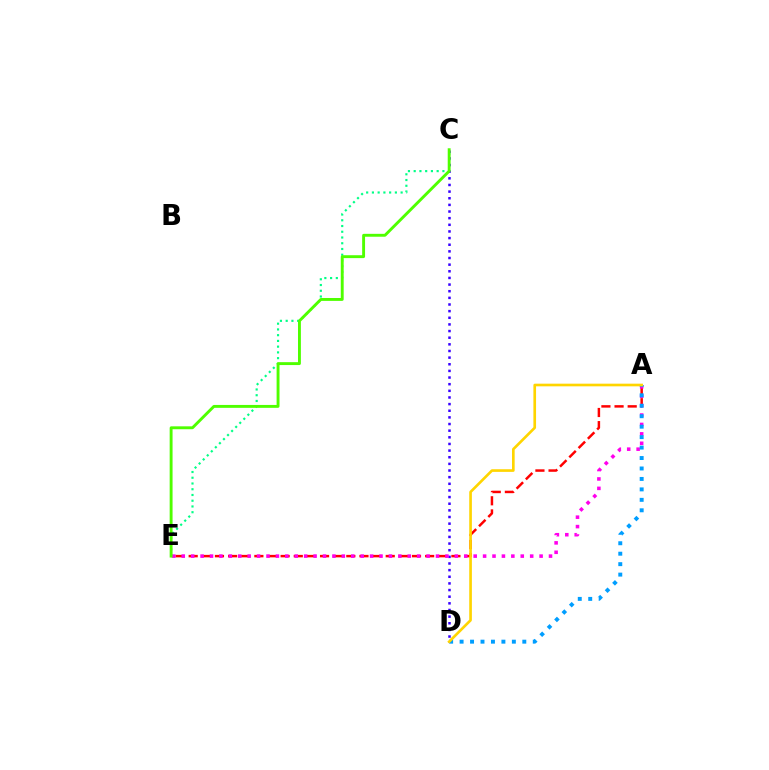{('C', 'E'): [{'color': '#00ff86', 'line_style': 'dotted', 'thickness': 1.56}, {'color': '#4fff00', 'line_style': 'solid', 'thickness': 2.09}], ('C', 'D'): [{'color': '#3700ff', 'line_style': 'dotted', 'thickness': 1.8}], ('A', 'E'): [{'color': '#ff0000', 'line_style': 'dashed', 'thickness': 1.78}, {'color': '#ff00ed', 'line_style': 'dotted', 'thickness': 2.56}], ('A', 'D'): [{'color': '#009eff', 'line_style': 'dotted', 'thickness': 2.84}, {'color': '#ffd500', 'line_style': 'solid', 'thickness': 1.91}]}